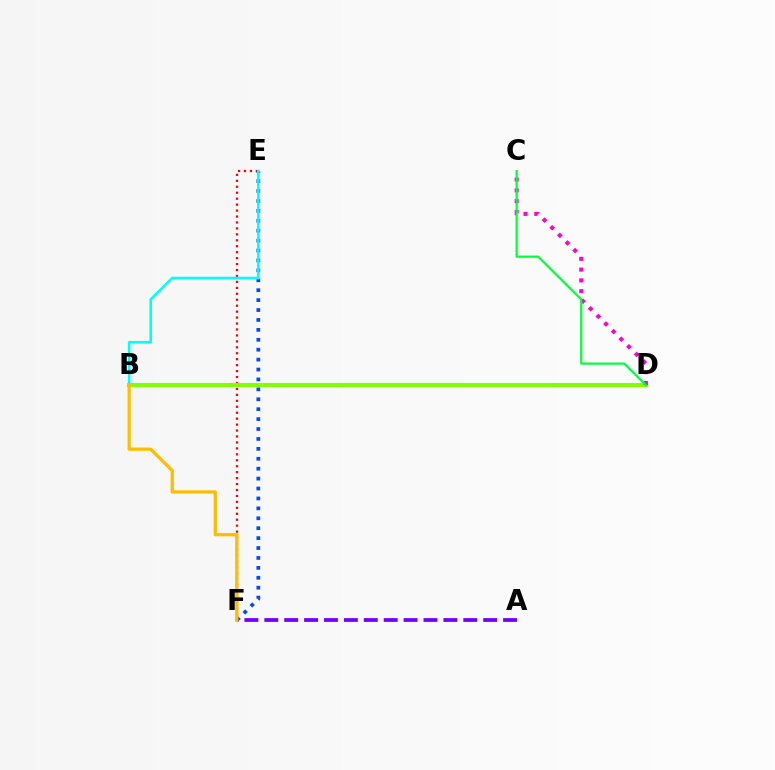{('E', 'F'): [{'color': '#ff0000', 'line_style': 'dotted', 'thickness': 1.62}, {'color': '#004bff', 'line_style': 'dotted', 'thickness': 2.69}], ('B', 'D'): [{'color': '#84ff00', 'line_style': 'solid', 'thickness': 2.95}], ('B', 'E'): [{'color': '#00fff6', 'line_style': 'solid', 'thickness': 1.86}], ('C', 'D'): [{'color': '#ff00cf', 'line_style': 'dotted', 'thickness': 2.93}, {'color': '#00ff39', 'line_style': 'solid', 'thickness': 1.59}], ('A', 'F'): [{'color': '#7200ff', 'line_style': 'dashed', 'thickness': 2.7}], ('B', 'F'): [{'color': '#ffbd00', 'line_style': 'solid', 'thickness': 2.35}]}